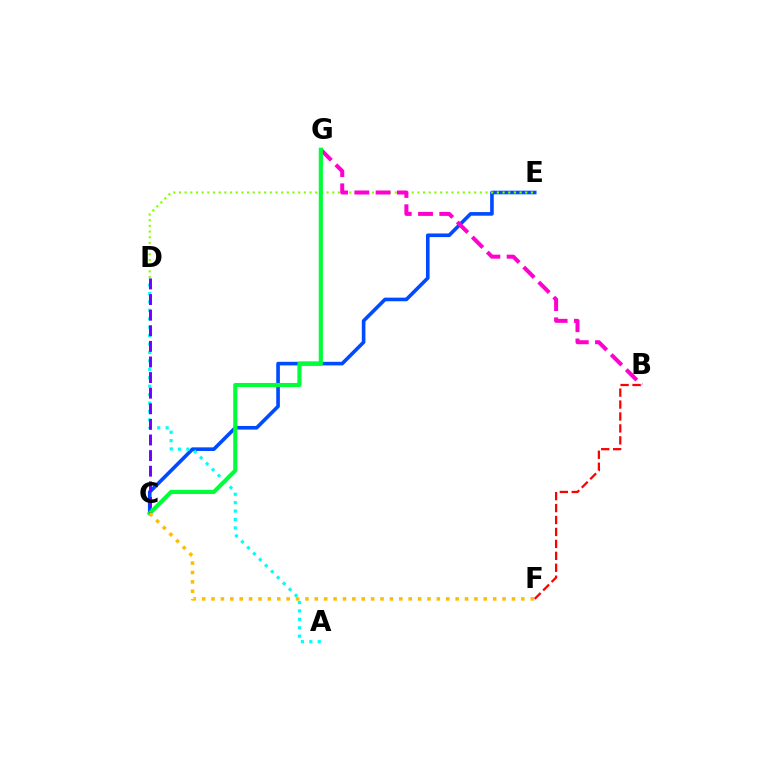{('C', 'E'): [{'color': '#004bff', 'line_style': 'solid', 'thickness': 2.61}], ('D', 'E'): [{'color': '#84ff00', 'line_style': 'dotted', 'thickness': 1.54}], ('B', 'G'): [{'color': '#ff00cf', 'line_style': 'dashed', 'thickness': 2.89}], ('B', 'F'): [{'color': '#ff0000', 'line_style': 'dashed', 'thickness': 1.62}], ('A', 'D'): [{'color': '#00fff6', 'line_style': 'dotted', 'thickness': 2.29}], ('C', 'G'): [{'color': '#00ff39', 'line_style': 'solid', 'thickness': 2.97}], ('C', 'D'): [{'color': '#7200ff', 'line_style': 'dashed', 'thickness': 2.12}], ('C', 'F'): [{'color': '#ffbd00', 'line_style': 'dotted', 'thickness': 2.55}]}